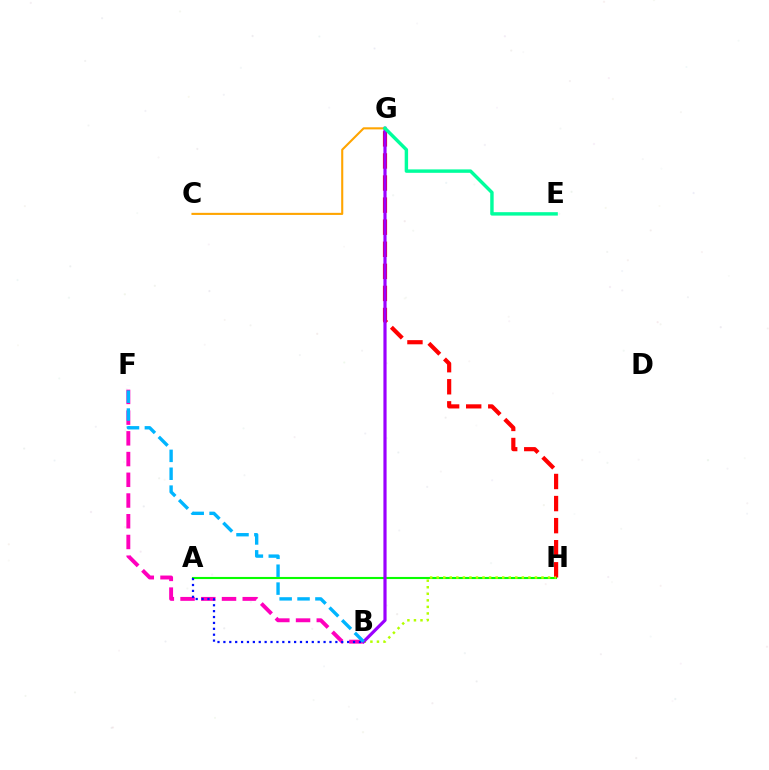{('A', 'H'): [{'color': '#08ff00', 'line_style': 'solid', 'thickness': 1.52}], ('G', 'H'): [{'color': '#ff0000', 'line_style': 'dashed', 'thickness': 3.0}], ('B', 'F'): [{'color': '#ff00bd', 'line_style': 'dashed', 'thickness': 2.82}, {'color': '#00b5ff', 'line_style': 'dashed', 'thickness': 2.43}], ('A', 'B'): [{'color': '#0010ff', 'line_style': 'dotted', 'thickness': 1.6}], ('B', 'H'): [{'color': '#b3ff00', 'line_style': 'dotted', 'thickness': 1.78}], ('B', 'G'): [{'color': '#9b00ff', 'line_style': 'solid', 'thickness': 2.29}], ('C', 'G'): [{'color': '#ffa500', 'line_style': 'solid', 'thickness': 1.51}], ('E', 'G'): [{'color': '#00ff9d', 'line_style': 'solid', 'thickness': 2.47}]}